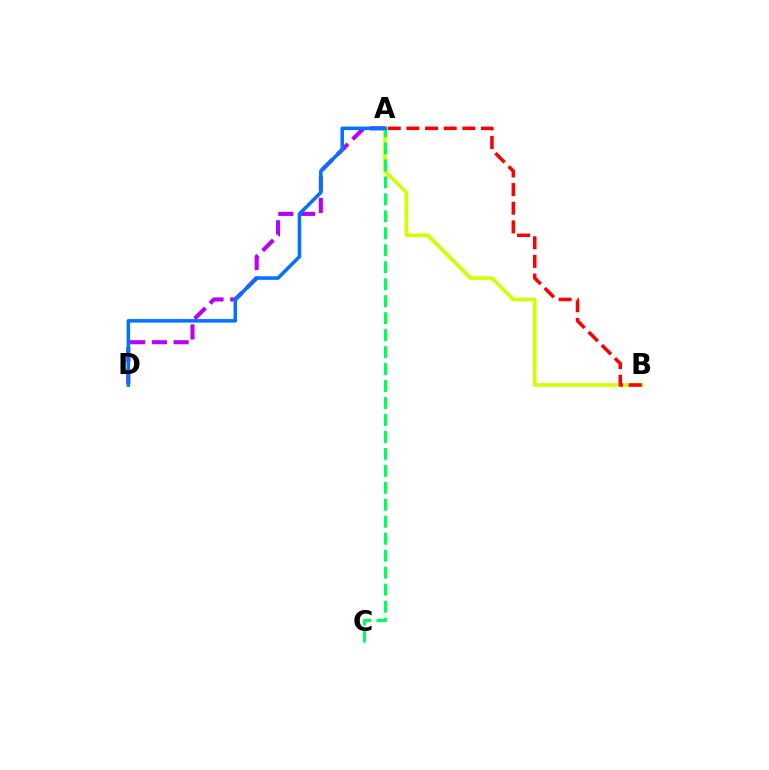{('A', 'B'): [{'color': '#d1ff00', 'line_style': 'solid', 'thickness': 2.64}, {'color': '#ff0000', 'line_style': 'dashed', 'thickness': 2.53}], ('A', 'D'): [{'color': '#b900ff', 'line_style': 'dashed', 'thickness': 2.95}, {'color': '#0074ff', 'line_style': 'solid', 'thickness': 2.56}], ('A', 'C'): [{'color': '#00ff5c', 'line_style': 'dashed', 'thickness': 2.31}]}